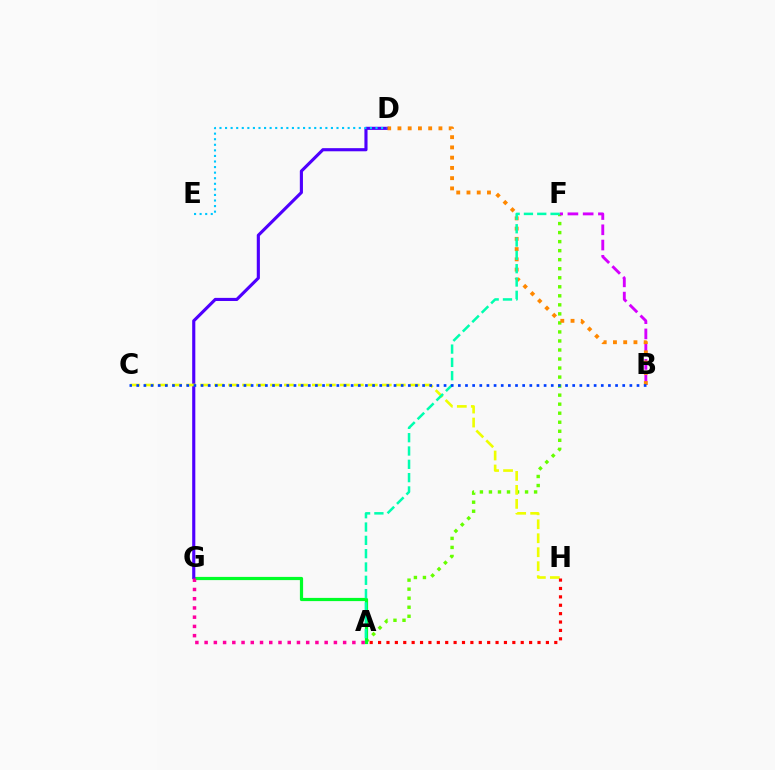{('A', 'F'): [{'color': '#66ff00', 'line_style': 'dotted', 'thickness': 2.45}, {'color': '#00ffaf', 'line_style': 'dashed', 'thickness': 1.81}], ('A', 'G'): [{'color': '#00ff27', 'line_style': 'solid', 'thickness': 2.31}, {'color': '#ff00a0', 'line_style': 'dotted', 'thickness': 2.51}], ('D', 'G'): [{'color': '#4f00ff', 'line_style': 'solid', 'thickness': 2.25}], ('B', 'F'): [{'color': '#d600ff', 'line_style': 'dashed', 'thickness': 2.07}], ('B', 'D'): [{'color': '#ff8800', 'line_style': 'dotted', 'thickness': 2.78}], ('C', 'H'): [{'color': '#eeff00', 'line_style': 'dashed', 'thickness': 1.9}], ('D', 'E'): [{'color': '#00c7ff', 'line_style': 'dotted', 'thickness': 1.51}], ('A', 'H'): [{'color': '#ff0000', 'line_style': 'dotted', 'thickness': 2.28}], ('B', 'C'): [{'color': '#003fff', 'line_style': 'dotted', 'thickness': 1.94}]}